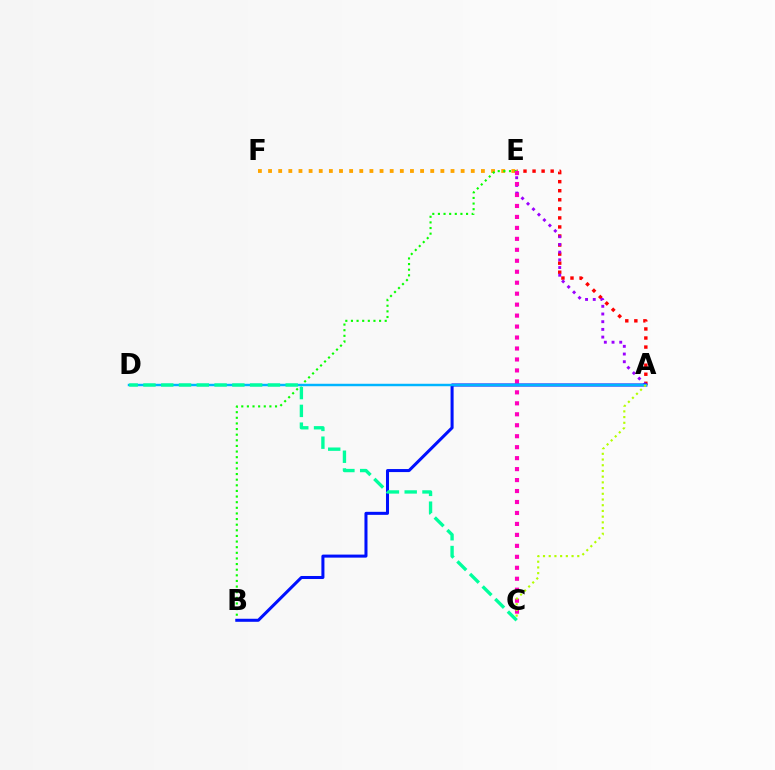{('E', 'F'): [{'color': '#ffa500', 'line_style': 'dotted', 'thickness': 2.75}], ('A', 'E'): [{'color': '#ff0000', 'line_style': 'dotted', 'thickness': 2.46}, {'color': '#9b00ff', 'line_style': 'dotted', 'thickness': 2.09}], ('B', 'E'): [{'color': '#08ff00', 'line_style': 'dotted', 'thickness': 1.53}], ('C', 'E'): [{'color': '#ff00bd', 'line_style': 'dotted', 'thickness': 2.98}], ('A', 'B'): [{'color': '#0010ff', 'line_style': 'solid', 'thickness': 2.18}], ('A', 'D'): [{'color': '#00b5ff', 'line_style': 'solid', 'thickness': 1.76}], ('A', 'C'): [{'color': '#b3ff00', 'line_style': 'dotted', 'thickness': 1.55}], ('C', 'D'): [{'color': '#00ff9d', 'line_style': 'dashed', 'thickness': 2.42}]}